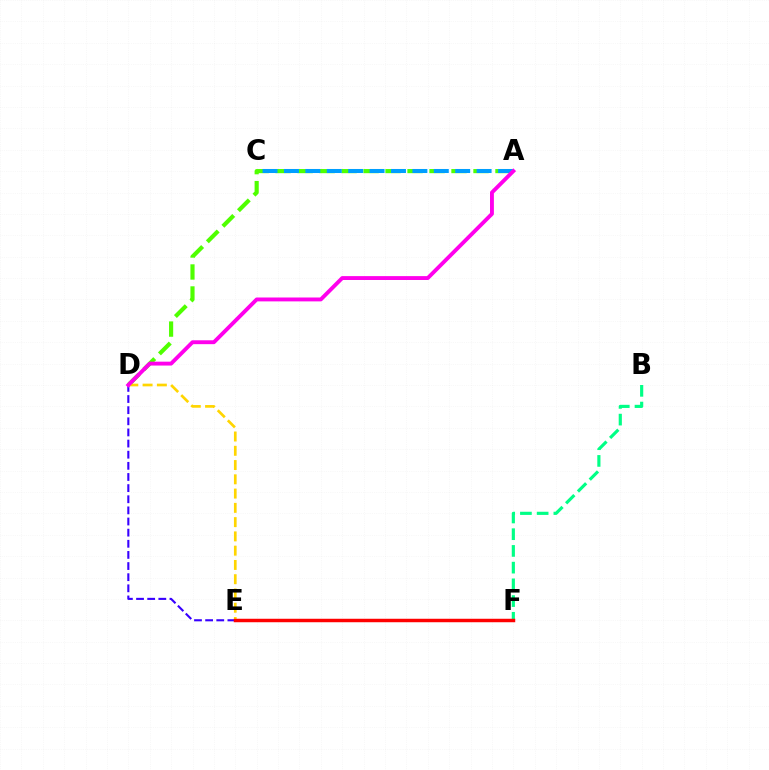{('A', 'D'): [{'color': '#4fff00', 'line_style': 'dashed', 'thickness': 2.99}, {'color': '#ff00ed', 'line_style': 'solid', 'thickness': 2.8}], ('D', 'E'): [{'color': '#ffd500', 'line_style': 'dashed', 'thickness': 1.94}, {'color': '#3700ff', 'line_style': 'dashed', 'thickness': 1.51}], ('B', 'F'): [{'color': '#00ff86', 'line_style': 'dashed', 'thickness': 2.27}], ('A', 'C'): [{'color': '#009eff', 'line_style': 'dashed', 'thickness': 2.91}], ('E', 'F'): [{'color': '#ff0000', 'line_style': 'solid', 'thickness': 2.5}]}